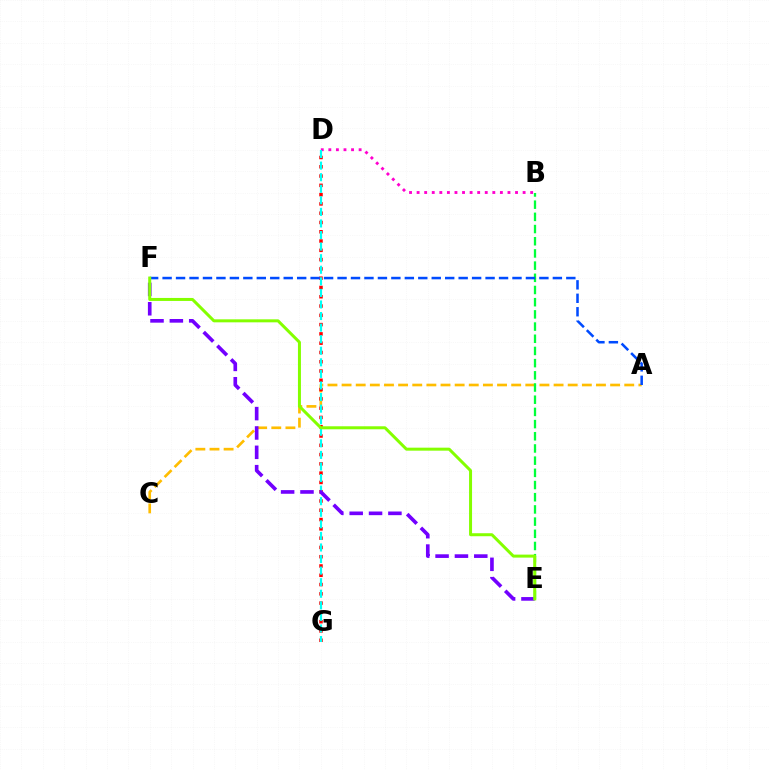{('A', 'C'): [{'color': '#ffbd00', 'line_style': 'dashed', 'thickness': 1.92}], ('D', 'G'): [{'color': '#ff0000', 'line_style': 'dotted', 'thickness': 2.52}, {'color': '#00fff6', 'line_style': 'dashed', 'thickness': 1.57}], ('B', 'D'): [{'color': '#ff00cf', 'line_style': 'dotted', 'thickness': 2.06}], ('B', 'E'): [{'color': '#00ff39', 'line_style': 'dashed', 'thickness': 1.66}], ('A', 'F'): [{'color': '#004bff', 'line_style': 'dashed', 'thickness': 1.83}], ('E', 'F'): [{'color': '#7200ff', 'line_style': 'dashed', 'thickness': 2.63}, {'color': '#84ff00', 'line_style': 'solid', 'thickness': 2.16}]}